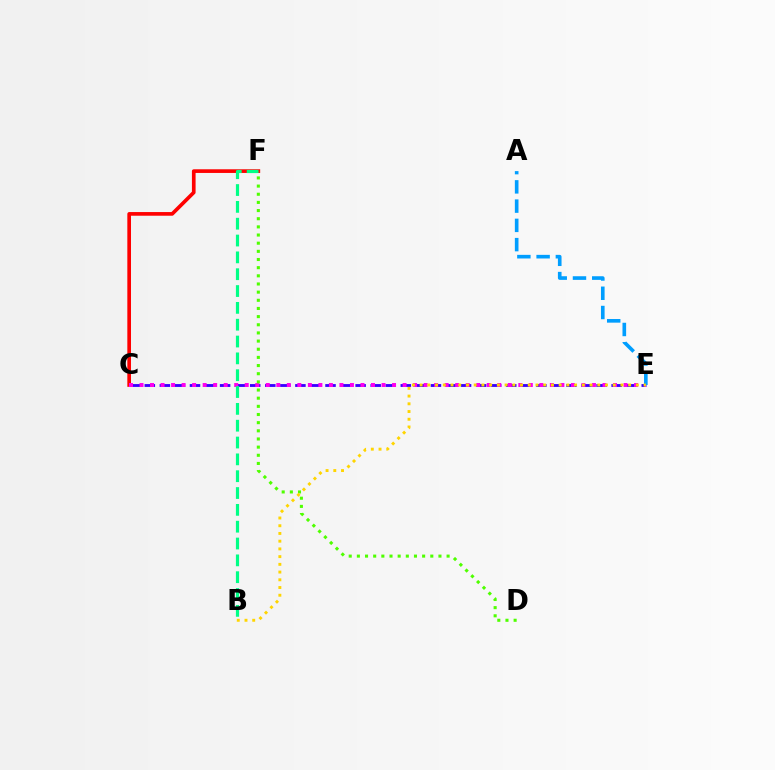{('C', 'E'): [{'color': '#3700ff', 'line_style': 'dashed', 'thickness': 2.05}, {'color': '#ff00ed', 'line_style': 'dotted', 'thickness': 2.86}], ('C', 'F'): [{'color': '#ff0000', 'line_style': 'solid', 'thickness': 2.64}], ('D', 'F'): [{'color': '#4fff00', 'line_style': 'dotted', 'thickness': 2.22}], ('A', 'E'): [{'color': '#009eff', 'line_style': 'dashed', 'thickness': 2.62}], ('B', 'E'): [{'color': '#ffd500', 'line_style': 'dotted', 'thickness': 2.1}], ('B', 'F'): [{'color': '#00ff86', 'line_style': 'dashed', 'thickness': 2.29}]}